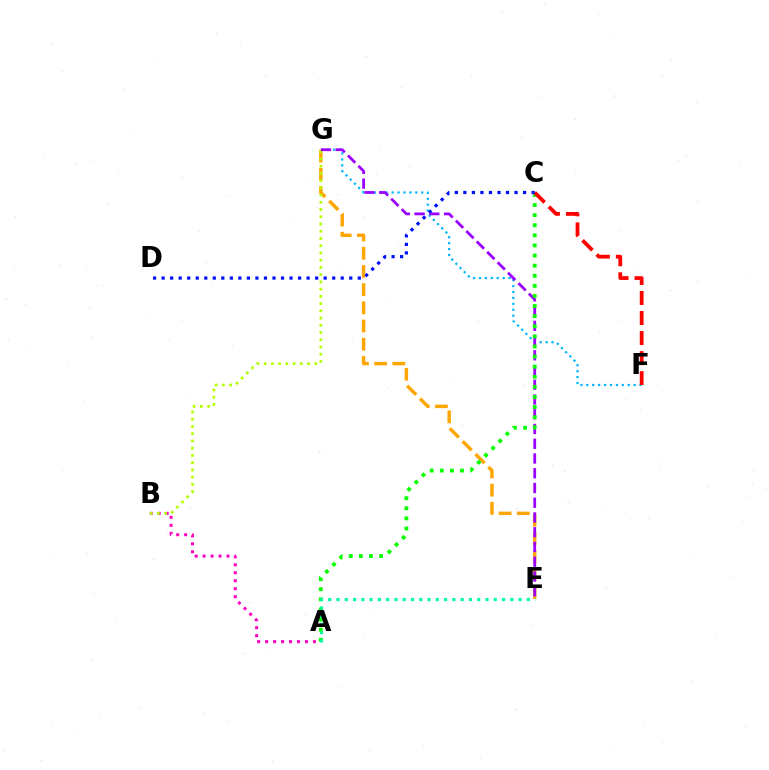{('E', 'G'): [{'color': '#ffa500', 'line_style': 'dashed', 'thickness': 2.47}, {'color': '#9b00ff', 'line_style': 'dashed', 'thickness': 2.0}], ('F', 'G'): [{'color': '#00b5ff', 'line_style': 'dotted', 'thickness': 1.61}], ('A', 'B'): [{'color': '#ff00bd', 'line_style': 'dotted', 'thickness': 2.17}], ('B', 'G'): [{'color': '#b3ff00', 'line_style': 'dotted', 'thickness': 1.97}], ('A', 'C'): [{'color': '#08ff00', 'line_style': 'dotted', 'thickness': 2.74}], ('A', 'E'): [{'color': '#00ff9d', 'line_style': 'dotted', 'thickness': 2.25}], ('C', 'F'): [{'color': '#ff0000', 'line_style': 'dashed', 'thickness': 2.72}], ('C', 'D'): [{'color': '#0010ff', 'line_style': 'dotted', 'thickness': 2.32}]}